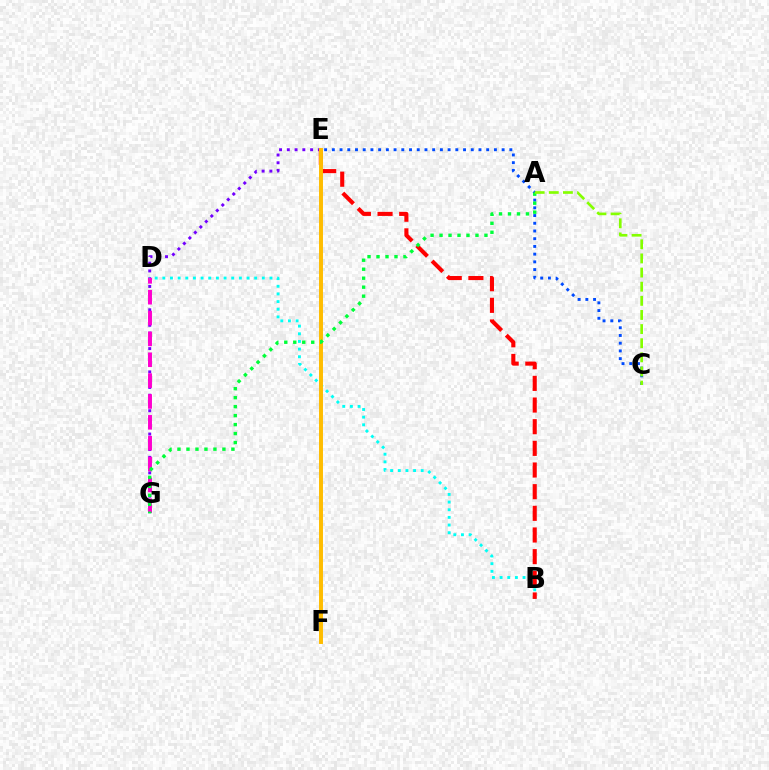{('E', 'G'): [{'color': '#7200ff', 'line_style': 'dotted', 'thickness': 2.11}], ('D', 'G'): [{'color': '#ff00cf', 'line_style': 'dashed', 'thickness': 2.83}], ('B', 'D'): [{'color': '#00fff6', 'line_style': 'dotted', 'thickness': 2.08}], ('B', 'E'): [{'color': '#ff0000', 'line_style': 'dashed', 'thickness': 2.94}], ('C', 'E'): [{'color': '#004bff', 'line_style': 'dotted', 'thickness': 2.1}], ('E', 'F'): [{'color': '#ffbd00', 'line_style': 'solid', 'thickness': 2.84}], ('A', 'G'): [{'color': '#00ff39', 'line_style': 'dotted', 'thickness': 2.44}], ('A', 'C'): [{'color': '#84ff00', 'line_style': 'dashed', 'thickness': 1.92}]}